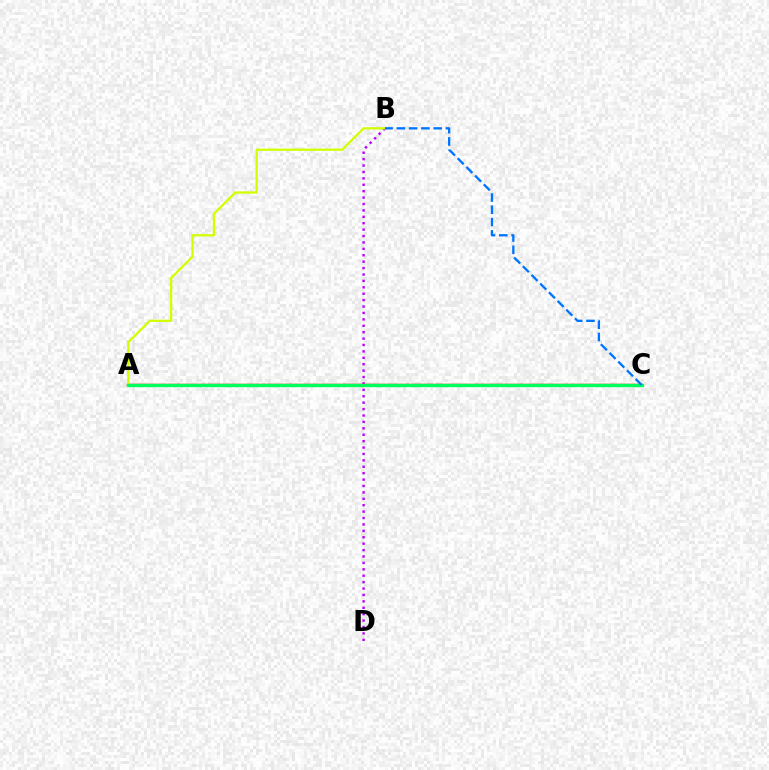{('B', 'D'): [{'color': '#b900ff', 'line_style': 'dotted', 'thickness': 1.74}], ('A', 'C'): [{'color': '#ff0000', 'line_style': 'solid', 'thickness': 1.74}, {'color': '#00ff5c', 'line_style': 'solid', 'thickness': 2.41}], ('A', 'B'): [{'color': '#d1ff00', 'line_style': 'solid', 'thickness': 1.64}], ('B', 'C'): [{'color': '#0074ff', 'line_style': 'dashed', 'thickness': 1.67}]}